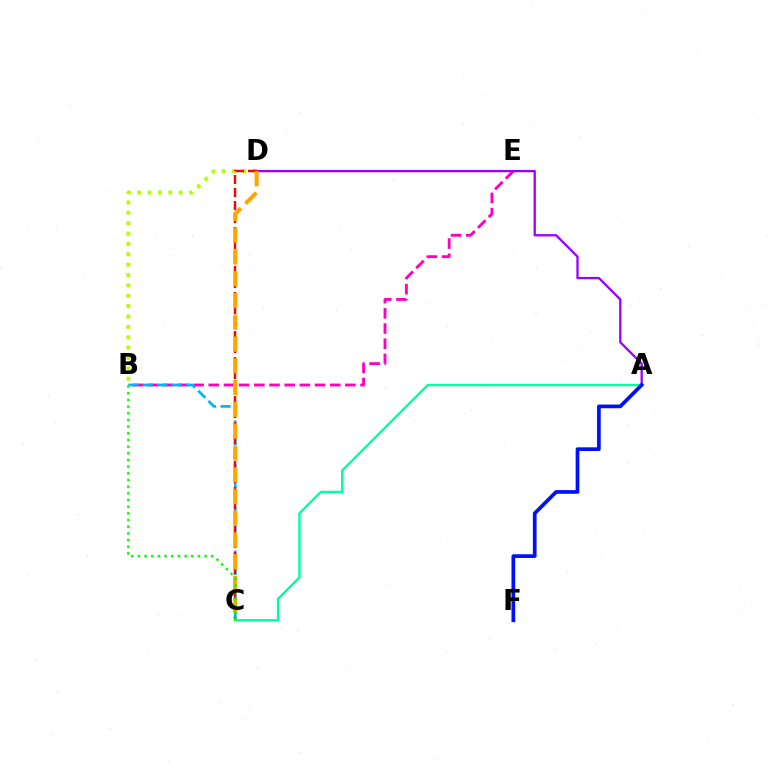{('B', 'E'): [{'color': '#ff00bd', 'line_style': 'dashed', 'thickness': 2.06}], ('B', 'C'): [{'color': '#00b5ff', 'line_style': 'dashed', 'thickness': 1.96}, {'color': '#08ff00', 'line_style': 'dotted', 'thickness': 1.81}], ('B', 'D'): [{'color': '#b3ff00', 'line_style': 'dotted', 'thickness': 2.82}], ('A', 'C'): [{'color': '#00ff9d', 'line_style': 'solid', 'thickness': 1.73}], ('A', 'D'): [{'color': '#9b00ff', 'line_style': 'solid', 'thickness': 1.66}], ('C', 'D'): [{'color': '#ff0000', 'line_style': 'dashed', 'thickness': 1.77}, {'color': '#ffa500', 'line_style': 'dashed', 'thickness': 2.96}], ('A', 'F'): [{'color': '#0010ff', 'line_style': 'solid', 'thickness': 2.67}]}